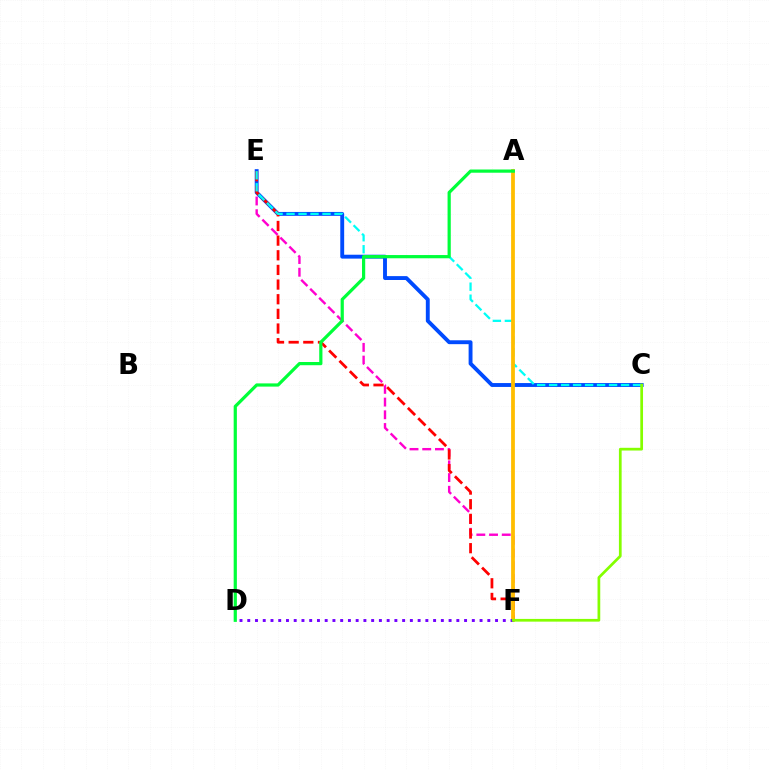{('E', 'F'): [{'color': '#ff00cf', 'line_style': 'dashed', 'thickness': 1.73}, {'color': '#ff0000', 'line_style': 'dashed', 'thickness': 1.99}], ('C', 'E'): [{'color': '#004bff', 'line_style': 'solid', 'thickness': 2.8}, {'color': '#00fff6', 'line_style': 'dashed', 'thickness': 1.63}], ('A', 'F'): [{'color': '#ffbd00', 'line_style': 'solid', 'thickness': 2.72}], ('D', 'F'): [{'color': '#7200ff', 'line_style': 'dotted', 'thickness': 2.1}], ('A', 'D'): [{'color': '#00ff39', 'line_style': 'solid', 'thickness': 2.31}], ('C', 'F'): [{'color': '#84ff00', 'line_style': 'solid', 'thickness': 1.96}]}